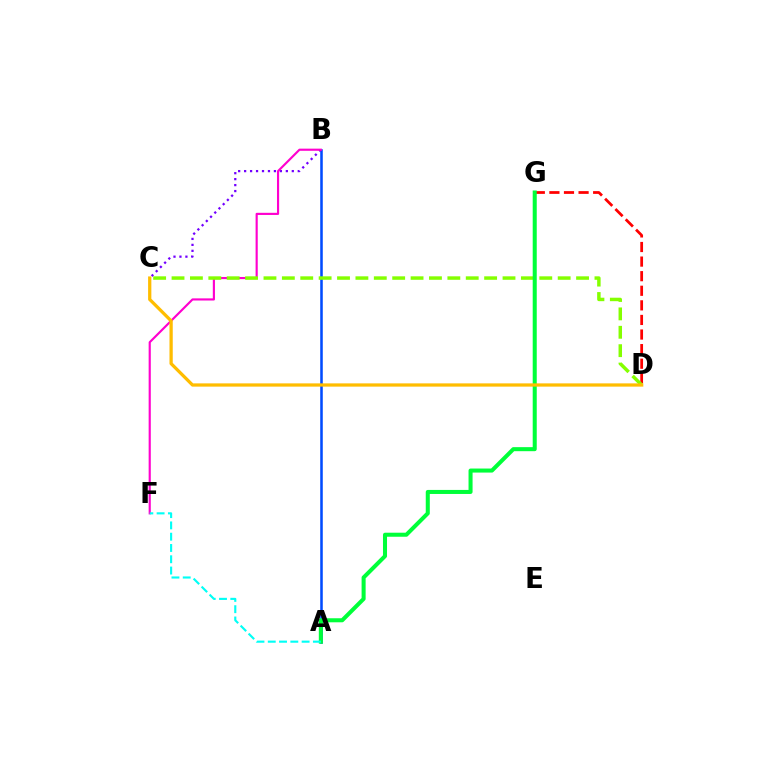{('D', 'G'): [{'color': '#ff0000', 'line_style': 'dashed', 'thickness': 1.98}], ('A', 'B'): [{'color': '#004bff', 'line_style': 'solid', 'thickness': 1.83}], ('B', 'C'): [{'color': '#7200ff', 'line_style': 'dotted', 'thickness': 1.62}], ('B', 'F'): [{'color': '#ff00cf', 'line_style': 'solid', 'thickness': 1.55}], ('C', 'D'): [{'color': '#84ff00', 'line_style': 'dashed', 'thickness': 2.5}, {'color': '#ffbd00', 'line_style': 'solid', 'thickness': 2.35}], ('A', 'G'): [{'color': '#00ff39', 'line_style': 'solid', 'thickness': 2.91}], ('A', 'F'): [{'color': '#00fff6', 'line_style': 'dashed', 'thickness': 1.53}]}